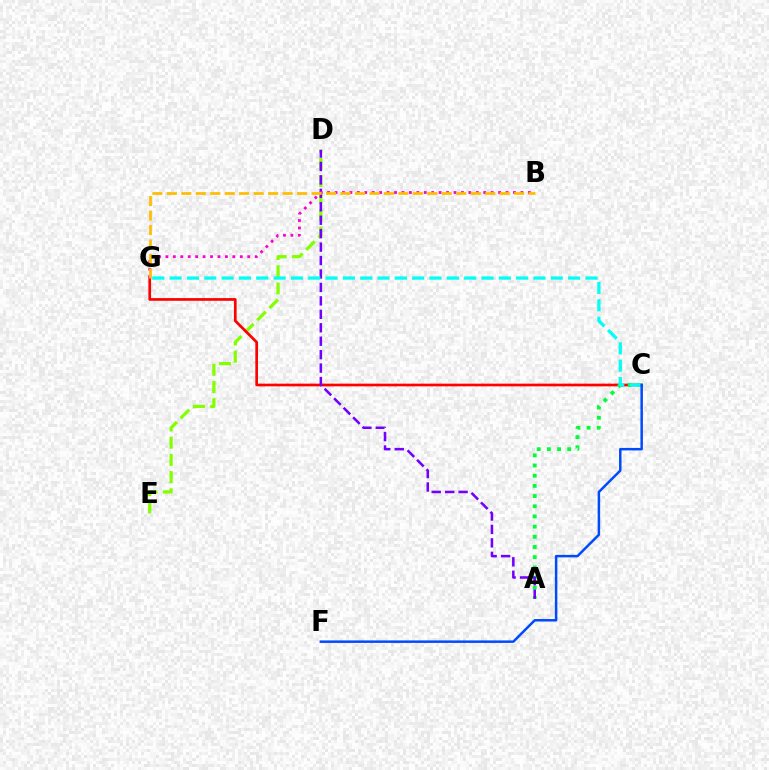{('D', 'E'): [{'color': '#84ff00', 'line_style': 'dashed', 'thickness': 2.34}], ('C', 'G'): [{'color': '#ff0000', 'line_style': 'solid', 'thickness': 1.94}, {'color': '#00fff6', 'line_style': 'dashed', 'thickness': 2.35}], ('A', 'C'): [{'color': '#00ff39', 'line_style': 'dotted', 'thickness': 2.77}], ('A', 'D'): [{'color': '#7200ff', 'line_style': 'dashed', 'thickness': 1.83}], ('B', 'G'): [{'color': '#ff00cf', 'line_style': 'dotted', 'thickness': 2.02}, {'color': '#ffbd00', 'line_style': 'dashed', 'thickness': 1.97}], ('C', 'F'): [{'color': '#004bff', 'line_style': 'solid', 'thickness': 1.8}]}